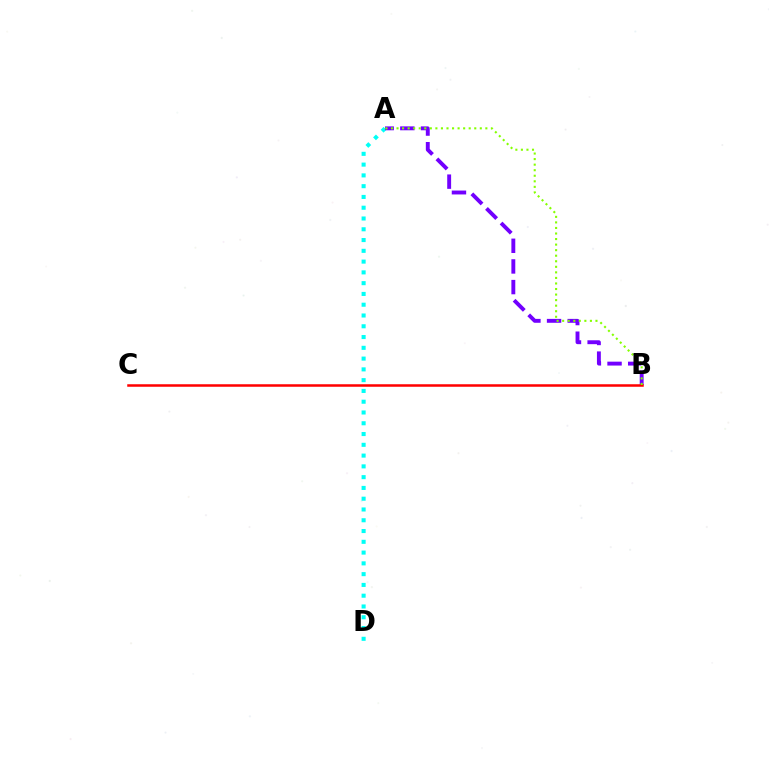{('A', 'D'): [{'color': '#00fff6', 'line_style': 'dotted', 'thickness': 2.93}], ('A', 'B'): [{'color': '#7200ff', 'line_style': 'dashed', 'thickness': 2.81}, {'color': '#84ff00', 'line_style': 'dotted', 'thickness': 1.51}], ('B', 'C'): [{'color': '#ff0000', 'line_style': 'solid', 'thickness': 1.81}]}